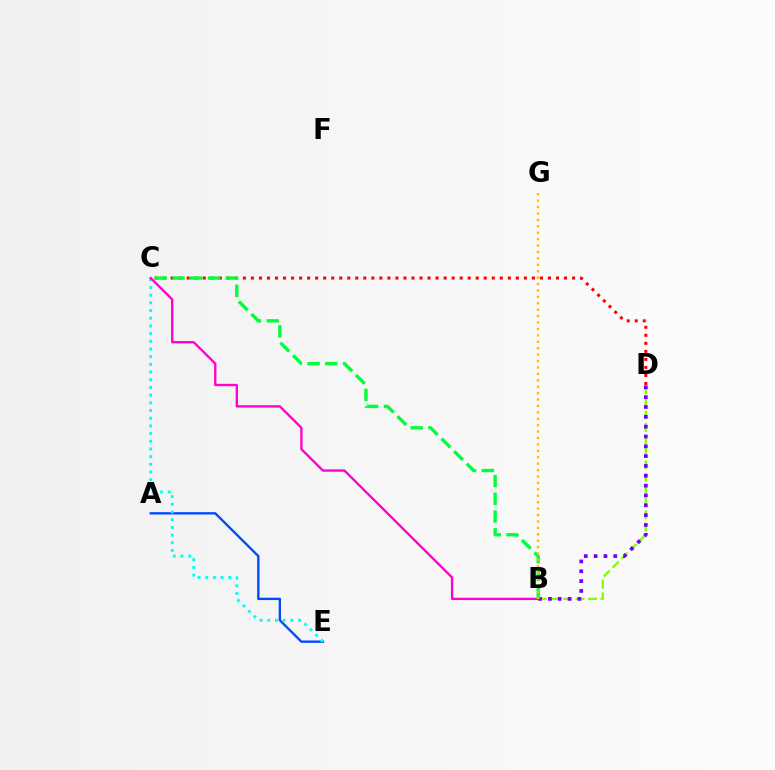{('A', 'E'): [{'color': '#004bff', 'line_style': 'solid', 'thickness': 1.7}], ('C', 'E'): [{'color': '#00fff6', 'line_style': 'dotted', 'thickness': 2.09}], ('B', 'D'): [{'color': '#84ff00', 'line_style': 'dashed', 'thickness': 1.7}, {'color': '#7200ff', 'line_style': 'dotted', 'thickness': 2.67}], ('B', 'C'): [{'color': '#ff00cf', 'line_style': 'solid', 'thickness': 1.69}, {'color': '#00ff39', 'line_style': 'dashed', 'thickness': 2.41}], ('C', 'D'): [{'color': '#ff0000', 'line_style': 'dotted', 'thickness': 2.18}], ('B', 'G'): [{'color': '#ffbd00', 'line_style': 'dotted', 'thickness': 1.74}]}